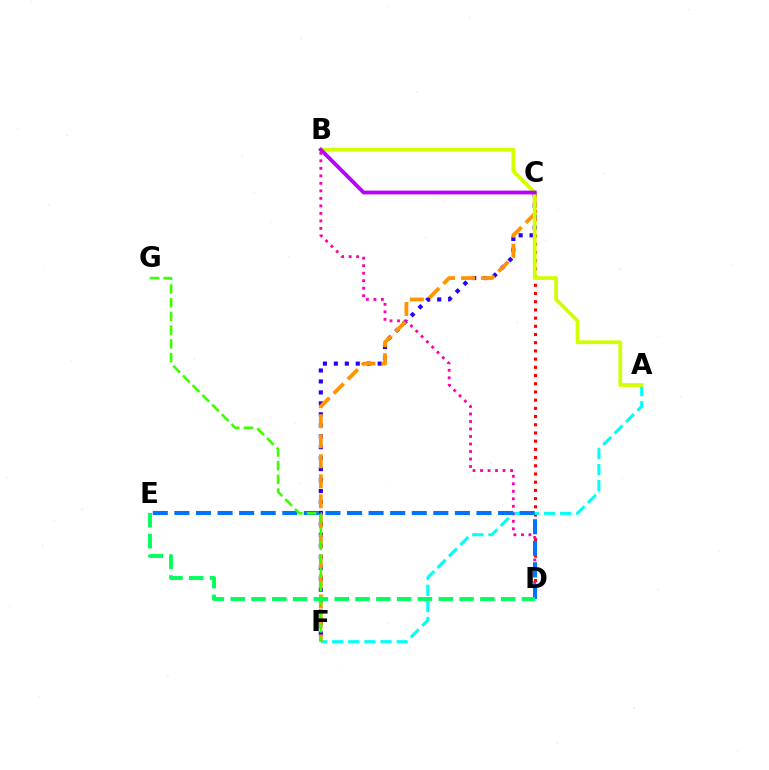{('C', 'D'): [{'color': '#ff0000', 'line_style': 'dotted', 'thickness': 2.23}], ('A', 'F'): [{'color': '#00fff6', 'line_style': 'dashed', 'thickness': 2.19}], ('C', 'F'): [{'color': '#2500ff', 'line_style': 'dotted', 'thickness': 2.98}, {'color': '#ff9400', 'line_style': 'dashed', 'thickness': 2.72}], ('B', 'D'): [{'color': '#ff00ac', 'line_style': 'dotted', 'thickness': 2.04}], ('A', 'B'): [{'color': '#d1ff00', 'line_style': 'solid', 'thickness': 2.7}], ('D', 'E'): [{'color': '#0074ff', 'line_style': 'dashed', 'thickness': 2.93}, {'color': '#00ff5c', 'line_style': 'dashed', 'thickness': 2.83}], ('F', 'G'): [{'color': '#3dff00', 'line_style': 'dashed', 'thickness': 1.87}], ('B', 'C'): [{'color': '#b900ff', 'line_style': 'solid', 'thickness': 2.73}]}